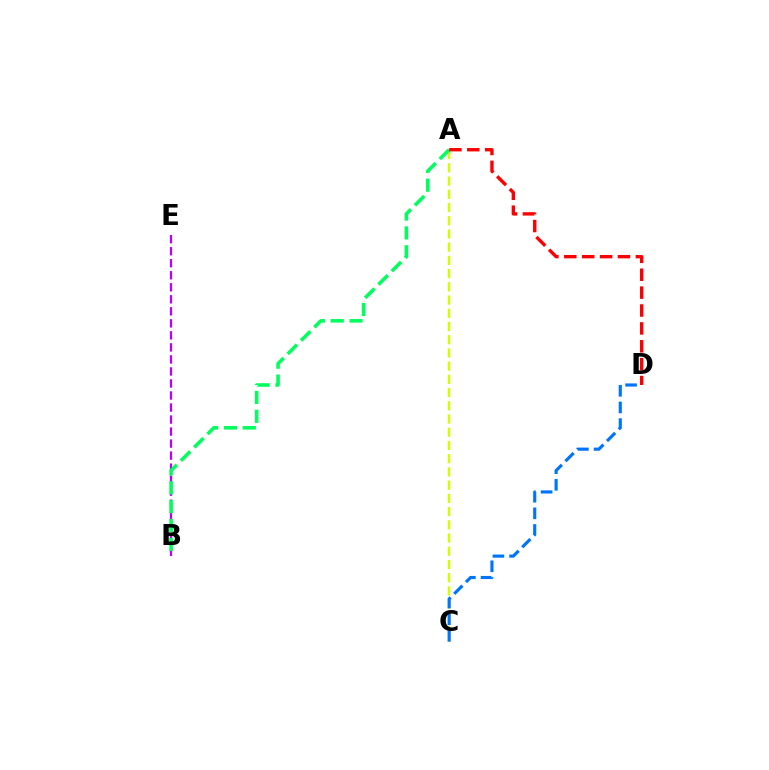{('A', 'C'): [{'color': '#d1ff00', 'line_style': 'dashed', 'thickness': 1.8}], ('B', 'E'): [{'color': '#b900ff', 'line_style': 'dashed', 'thickness': 1.63}], ('A', 'B'): [{'color': '#00ff5c', 'line_style': 'dashed', 'thickness': 2.56}], ('A', 'D'): [{'color': '#ff0000', 'line_style': 'dashed', 'thickness': 2.43}], ('C', 'D'): [{'color': '#0074ff', 'line_style': 'dashed', 'thickness': 2.26}]}